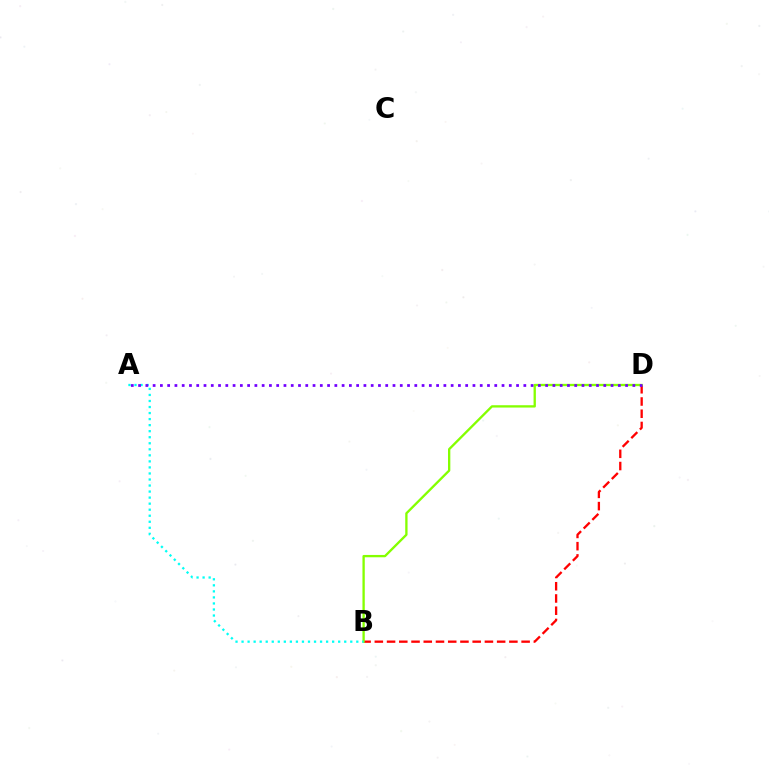{('B', 'D'): [{'color': '#ff0000', 'line_style': 'dashed', 'thickness': 1.66}, {'color': '#84ff00', 'line_style': 'solid', 'thickness': 1.67}], ('A', 'B'): [{'color': '#00fff6', 'line_style': 'dotted', 'thickness': 1.64}], ('A', 'D'): [{'color': '#7200ff', 'line_style': 'dotted', 'thickness': 1.97}]}